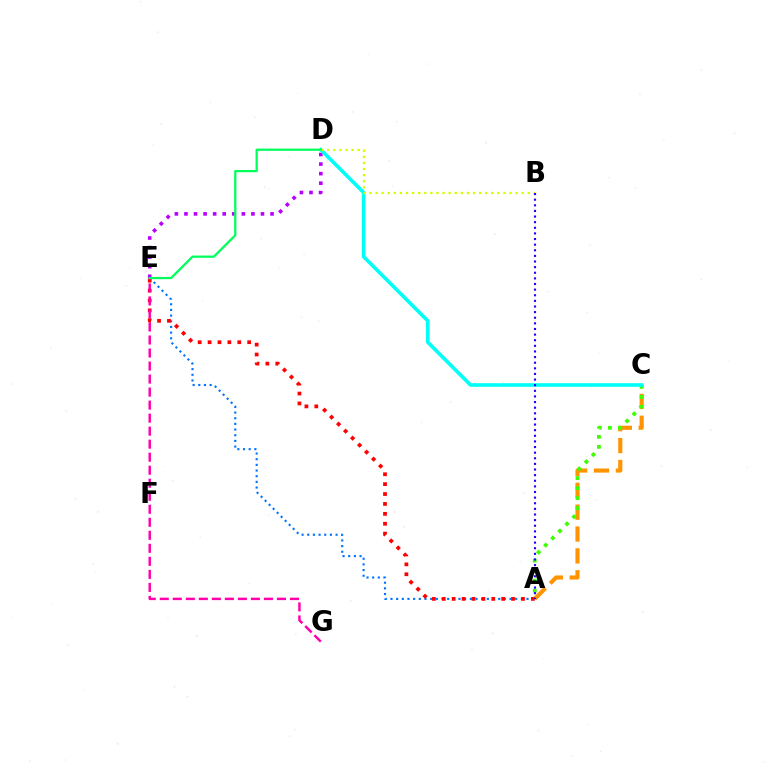{('A', 'C'): [{'color': '#ff9400', 'line_style': 'dashed', 'thickness': 2.97}, {'color': '#3dff00', 'line_style': 'dotted', 'thickness': 2.72}], ('D', 'E'): [{'color': '#b900ff', 'line_style': 'dotted', 'thickness': 2.6}, {'color': '#00ff5c', 'line_style': 'solid', 'thickness': 1.63}], ('A', 'E'): [{'color': '#0074ff', 'line_style': 'dotted', 'thickness': 1.54}, {'color': '#ff0000', 'line_style': 'dotted', 'thickness': 2.69}], ('E', 'G'): [{'color': '#ff00ac', 'line_style': 'dashed', 'thickness': 1.77}], ('C', 'D'): [{'color': '#00fff6', 'line_style': 'solid', 'thickness': 2.6}], ('B', 'D'): [{'color': '#d1ff00', 'line_style': 'dotted', 'thickness': 1.65}], ('A', 'B'): [{'color': '#2500ff', 'line_style': 'dotted', 'thickness': 1.53}]}